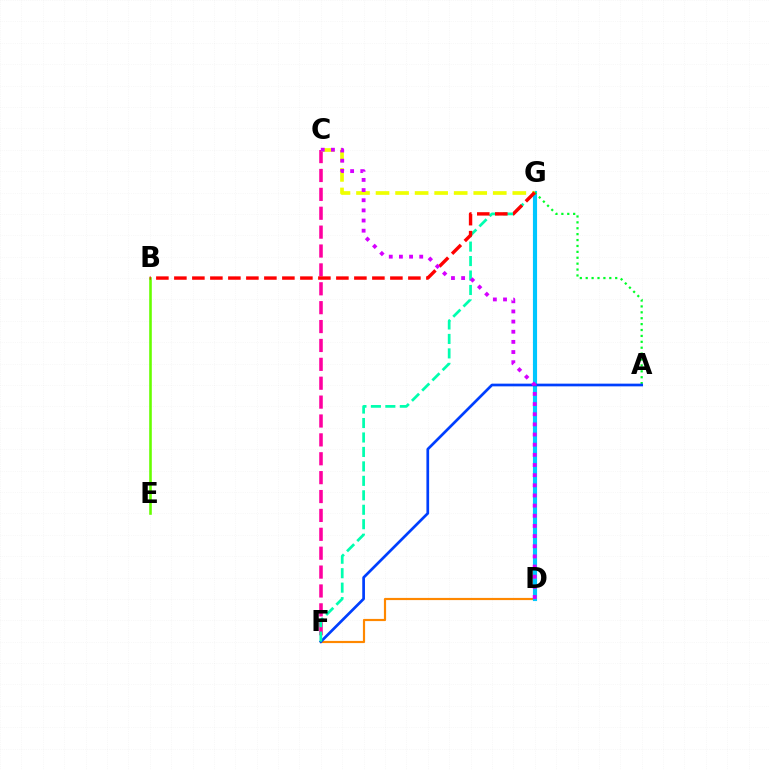{('D', 'F'): [{'color': '#ff8800', 'line_style': 'solid', 'thickness': 1.57}], ('D', 'G'): [{'color': '#4f00ff', 'line_style': 'dashed', 'thickness': 2.53}, {'color': '#00c7ff', 'line_style': 'solid', 'thickness': 2.98}], ('A', 'G'): [{'color': '#00ff27', 'line_style': 'dotted', 'thickness': 1.6}], ('C', 'F'): [{'color': '#ff00a0', 'line_style': 'dashed', 'thickness': 2.57}], ('A', 'F'): [{'color': '#003fff', 'line_style': 'solid', 'thickness': 1.95}], ('B', 'E'): [{'color': '#66ff00', 'line_style': 'solid', 'thickness': 1.87}], ('C', 'G'): [{'color': '#eeff00', 'line_style': 'dashed', 'thickness': 2.65}], ('F', 'G'): [{'color': '#00ffaf', 'line_style': 'dashed', 'thickness': 1.96}], ('B', 'G'): [{'color': '#ff0000', 'line_style': 'dashed', 'thickness': 2.45}], ('C', 'D'): [{'color': '#d600ff', 'line_style': 'dotted', 'thickness': 2.76}]}